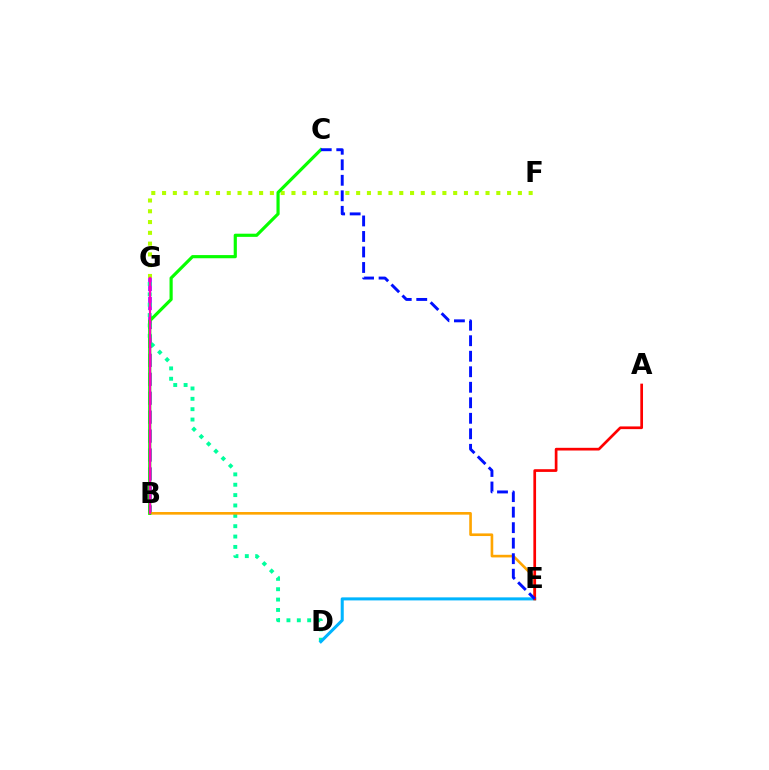{('B', 'G'): [{'color': '#9b00ff', 'line_style': 'dashed', 'thickness': 2.57}, {'color': '#ff00bd', 'line_style': 'solid', 'thickness': 1.59}], ('D', 'G'): [{'color': '#00ff9d', 'line_style': 'dotted', 'thickness': 2.82}], ('D', 'E'): [{'color': '#00b5ff', 'line_style': 'solid', 'thickness': 2.19}], ('F', 'G'): [{'color': '#b3ff00', 'line_style': 'dotted', 'thickness': 2.93}], ('B', 'E'): [{'color': '#ffa500', 'line_style': 'solid', 'thickness': 1.9}], ('B', 'C'): [{'color': '#08ff00', 'line_style': 'solid', 'thickness': 2.28}], ('A', 'E'): [{'color': '#ff0000', 'line_style': 'solid', 'thickness': 1.94}], ('C', 'E'): [{'color': '#0010ff', 'line_style': 'dashed', 'thickness': 2.11}]}